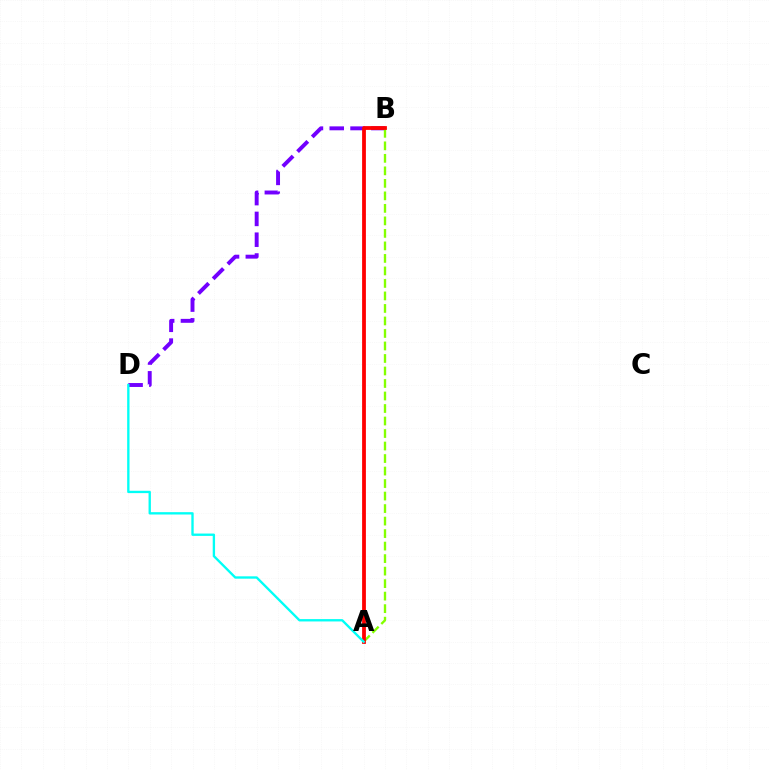{('B', 'D'): [{'color': '#7200ff', 'line_style': 'dashed', 'thickness': 2.83}], ('A', 'B'): [{'color': '#84ff00', 'line_style': 'dashed', 'thickness': 1.7}, {'color': '#ff0000', 'line_style': 'solid', 'thickness': 2.73}], ('A', 'D'): [{'color': '#00fff6', 'line_style': 'solid', 'thickness': 1.69}]}